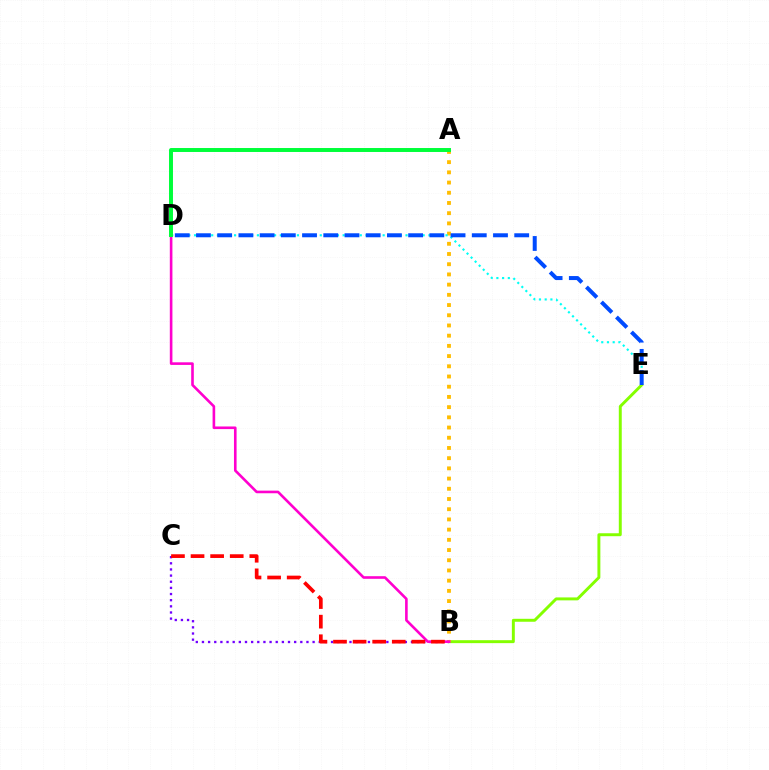{('B', 'E'): [{'color': '#84ff00', 'line_style': 'solid', 'thickness': 2.12}], ('A', 'B'): [{'color': '#ffbd00', 'line_style': 'dotted', 'thickness': 2.77}], ('B', 'C'): [{'color': '#7200ff', 'line_style': 'dotted', 'thickness': 1.67}, {'color': '#ff0000', 'line_style': 'dashed', 'thickness': 2.66}], ('B', 'D'): [{'color': '#ff00cf', 'line_style': 'solid', 'thickness': 1.88}], ('D', 'E'): [{'color': '#00fff6', 'line_style': 'dotted', 'thickness': 1.55}, {'color': '#004bff', 'line_style': 'dashed', 'thickness': 2.88}], ('A', 'D'): [{'color': '#00ff39', 'line_style': 'solid', 'thickness': 2.84}]}